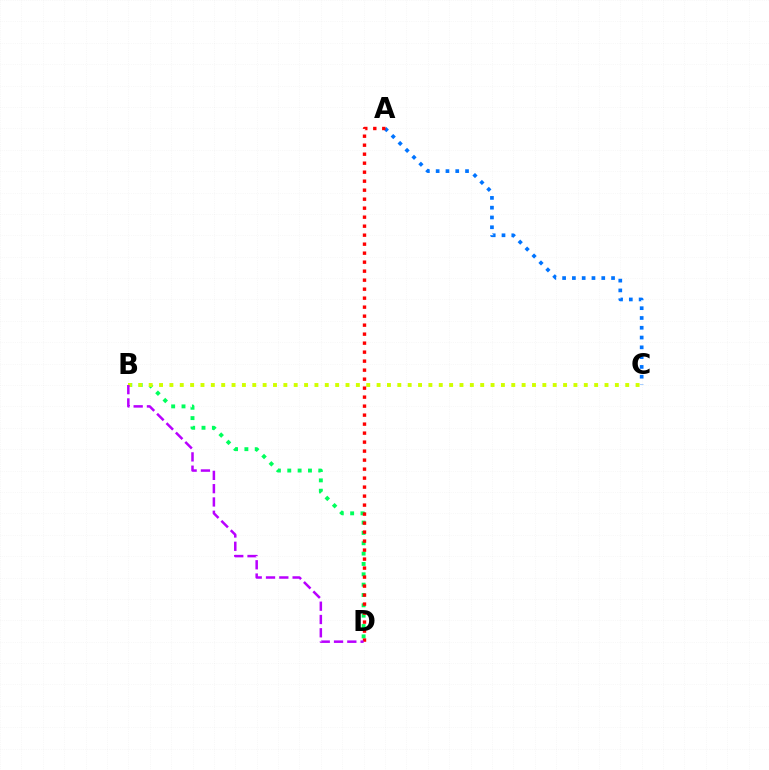{('A', 'C'): [{'color': '#0074ff', 'line_style': 'dotted', 'thickness': 2.66}], ('B', 'D'): [{'color': '#00ff5c', 'line_style': 'dotted', 'thickness': 2.81}, {'color': '#b900ff', 'line_style': 'dashed', 'thickness': 1.81}], ('B', 'C'): [{'color': '#d1ff00', 'line_style': 'dotted', 'thickness': 2.81}], ('A', 'D'): [{'color': '#ff0000', 'line_style': 'dotted', 'thickness': 2.44}]}